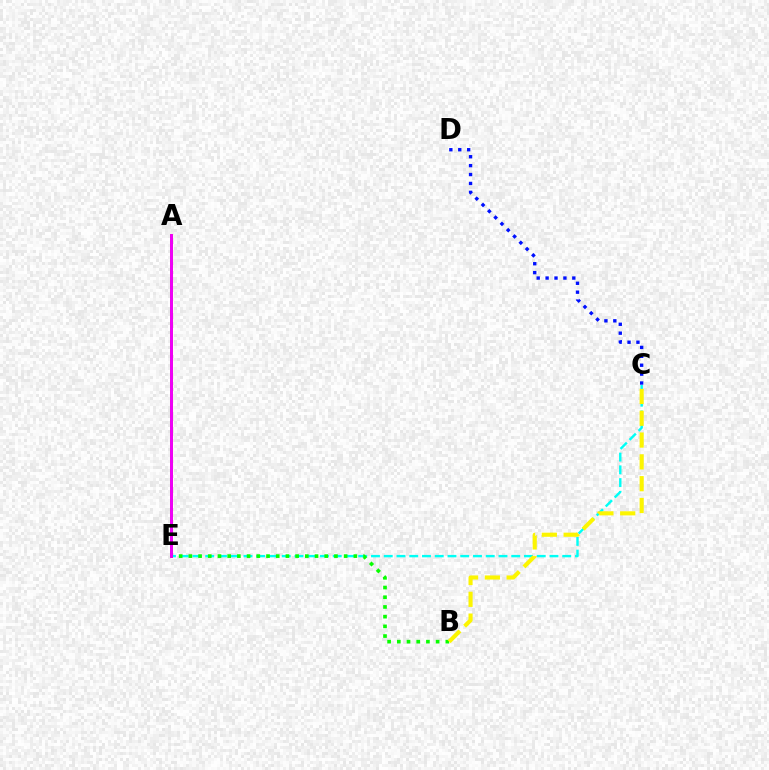{('C', 'E'): [{'color': '#00fff6', 'line_style': 'dashed', 'thickness': 1.73}], ('B', 'E'): [{'color': '#08ff00', 'line_style': 'dotted', 'thickness': 2.64}], ('B', 'C'): [{'color': '#fcf500', 'line_style': 'dashed', 'thickness': 2.96}], ('C', 'D'): [{'color': '#0010ff', 'line_style': 'dotted', 'thickness': 2.42}], ('A', 'E'): [{'color': '#ff0000', 'line_style': 'solid', 'thickness': 1.87}, {'color': '#ee00ff', 'line_style': 'solid', 'thickness': 2.04}]}